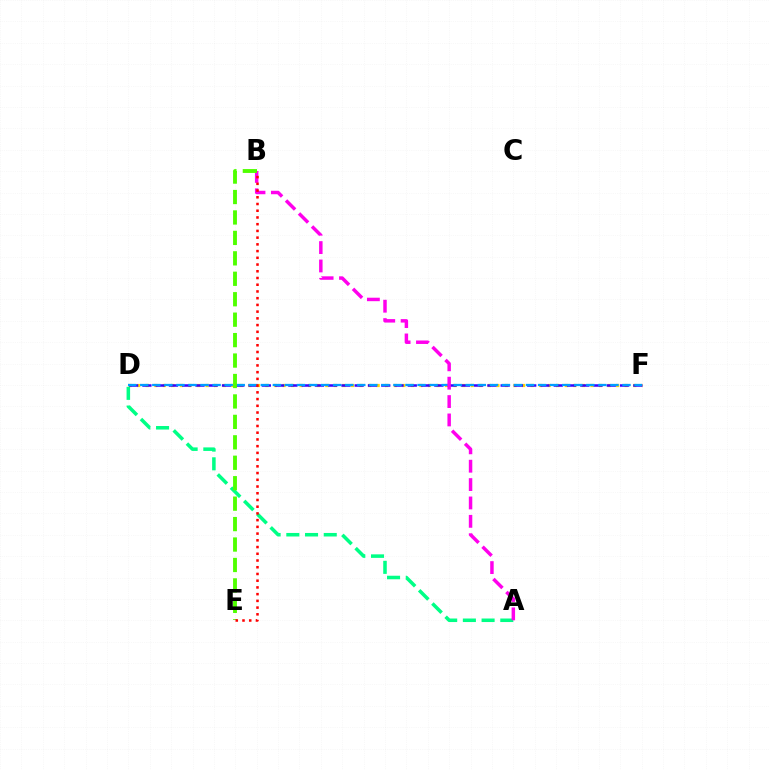{('D', 'F'): [{'color': '#ffd500', 'line_style': 'dotted', 'thickness': 2.32}, {'color': '#3700ff', 'line_style': 'dashed', 'thickness': 1.8}, {'color': '#009eff', 'line_style': 'dashed', 'thickness': 1.64}], ('A', 'D'): [{'color': '#00ff86', 'line_style': 'dashed', 'thickness': 2.54}], ('A', 'B'): [{'color': '#ff00ed', 'line_style': 'dashed', 'thickness': 2.5}], ('B', 'E'): [{'color': '#4fff00', 'line_style': 'dashed', 'thickness': 2.78}, {'color': '#ff0000', 'line_style': 'dotted', 'thickness': 1.83}]}